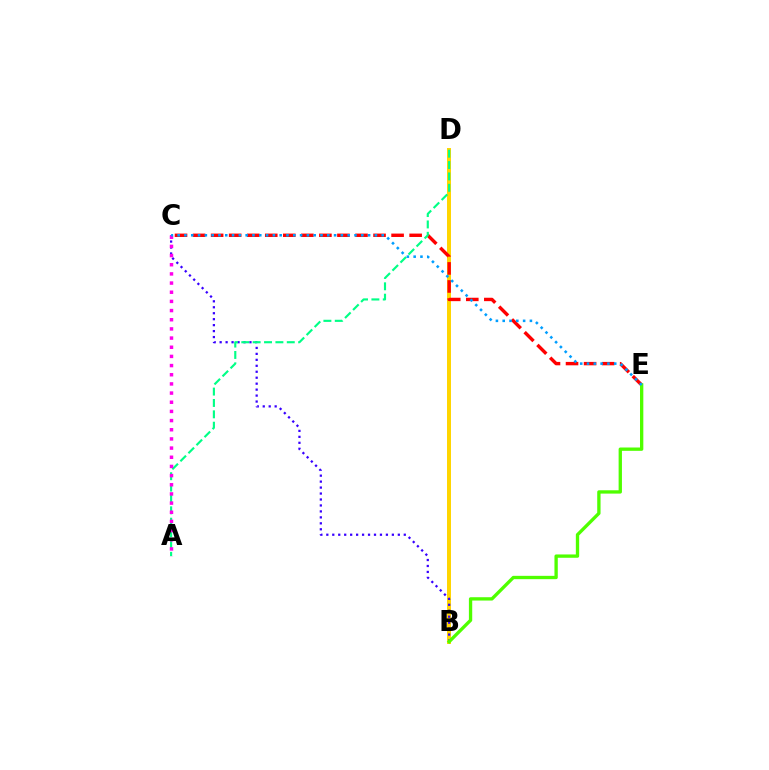{('B', 'D'): [{'color': '#ffd500', 'line_style': 'solid', 'thickness': 2.87}], ('B', 'C'): [{'color': '#3700ff', 'line_style': 'dotted', 'thickness': 1.62}], ('C', 'E'): [{'color': '#ff0000', 'line_style': 'dashed', 'thickness': 2.45}, {'color': '#009eff', 'line_style': 'dotted', 'thickness': 1.85}], ('A', 'D'): [{'color': '#00ff86', 'line_style': 'dashed', 'thickness': 1.54}], ('B', 'E'): [{'color': '#4fff00', 'line_style': 'solid', 'thickness': 2.39}], ('A', 'C'): [{'color': '#ff00ed', 'line_style': 'dotted', 'thickness': 2.49}]}